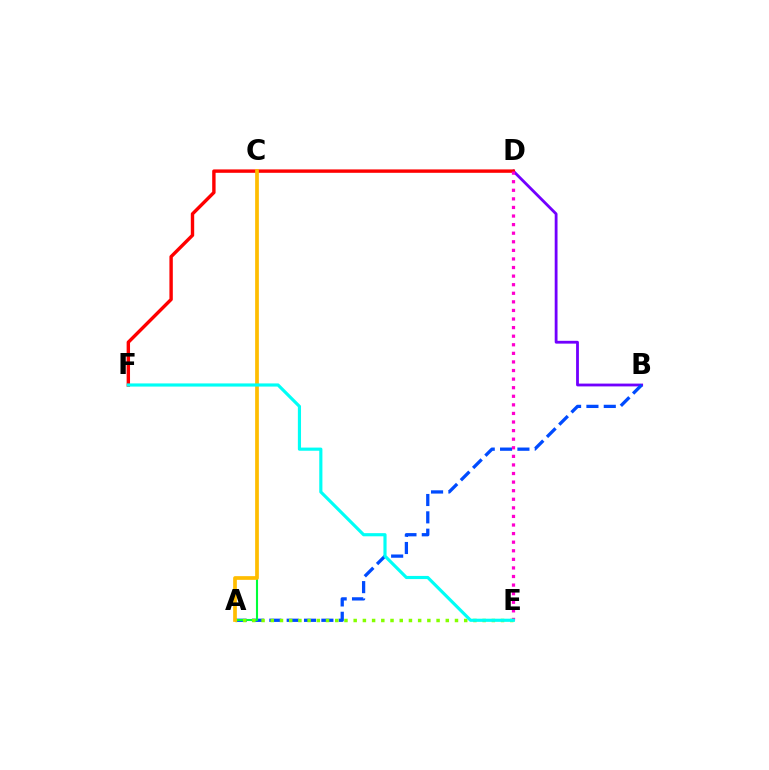{('B', 'D'): [{'color': '#7200ff', 'line_style': 'solid', 'thickness': 2.03}], ('D', 'F'): [{'color': '#ff0000', 'line_style': 'solid', 'thickness': 2.44}], ('A', 'B'): [{'color': '#004bff', 'line_style': 'dashed', 'thickness': 2.36}], ('D', 'E'): [{'color': '#ff00cf', 'line_style': 'dotted', 'thickness': 2.33}], ('A', 'C'): [{'color': '#00ff39', 'line_style': 'solid', 'thickness': 1.52}, {'color': '#ffbd00', 'line_style': 'solid', 'thickness': 2.67}], ('A', 'E'): [{'color': '#84ff00', 'line_style': 'dotted', 'thickness': 2.5}], ('E', 'F'): [{'color': '#00fff6', 'line_style': 'solid', 'thickness': 2.27}]}